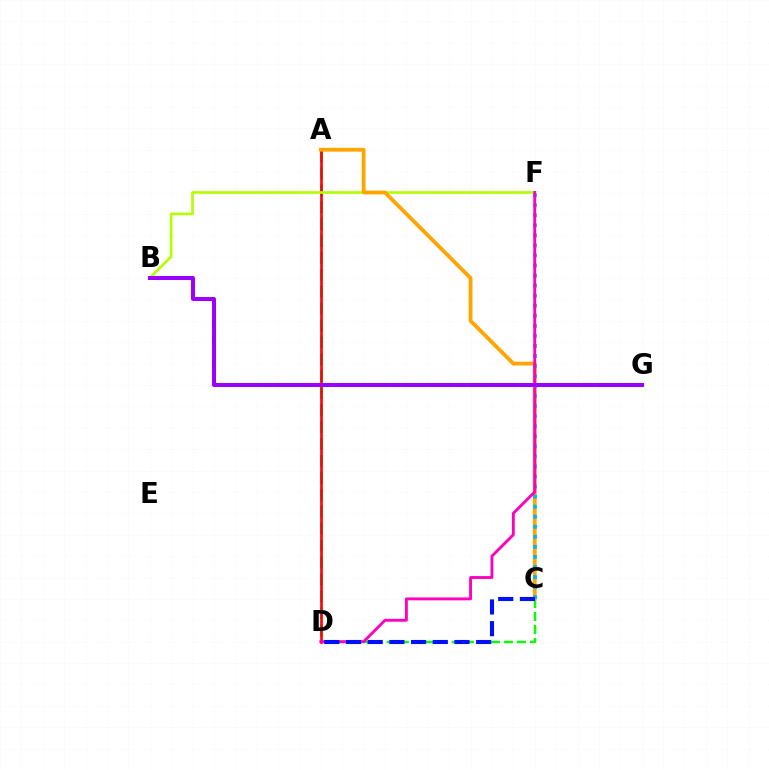{('A', 'D'): [{'color': '#00ff9d', 'line_style': 'dashed', 'thickness': 2.3}, {'color': '#ff0000', 'line_style': 'solid', 'thickness': 1.89}], ('C', 'D'): [{'color': '#08ff00', 'line_style': 'dashed', 'thickness': 1.77}, {'color': '#0010ff', 'line_style': 'dashed', 'thickness': 2.95}], ('B', 'F'): [{'color': '#b3ff00', 'line_style': 'solid', 'thickness': 1.91}], ('A', 'C'): [{'color': '#ffa500', 'line_style': 'solid', 'thickness': 2.75}], ('C', 'F'): [{'color': '#00b5ff', 'line_style': 'dotted', 'thickness': 2.73}], ('D', 'F'): [{'color': '#ff00bd', 'line_style': 'solid', 'thickness': 2.06}], ('B', 'G'): [{'color': '#9b00ff', 'line_style': 'solid', 'thickness': 2.87}]}